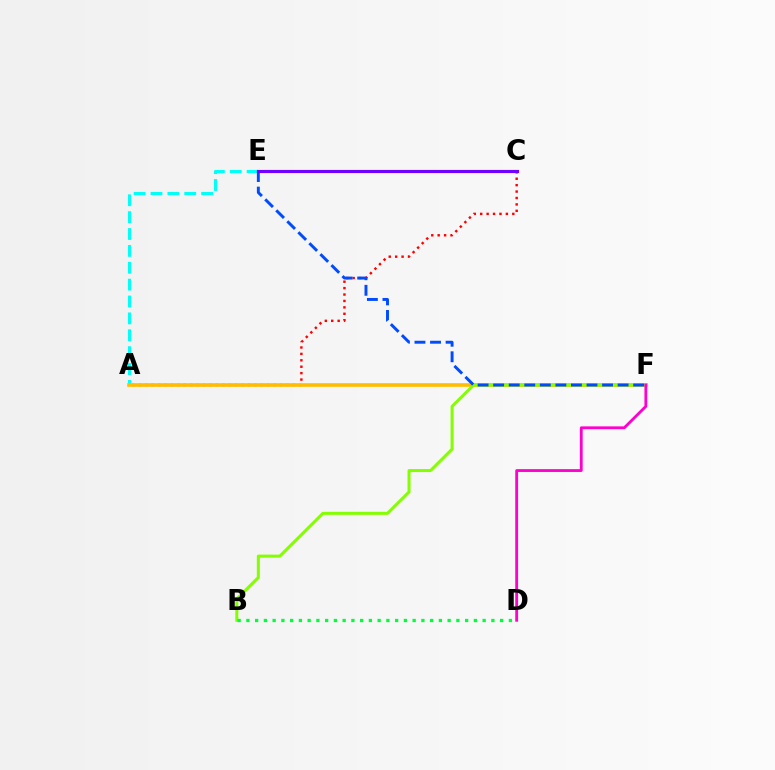{('A', 'E'): [{'color': '#00fff6', 'line_style': 'dashed', 'thickness': 2.29}], ('A', 'C'): [{'color': '#ff0000', 'line_style': 'dotted', 'thickness': 1.74}], ('A', 'F'): [{'color': '#ffbd00', 'line_style': 'solid', 'thickness': 2.61}], ('B', 'F'): [{'color': '#84ff00', 'line_style': 'solid', 'thickness': 2.17}], ('D', 'F'): [{'color': '#ff00cf', 'line_style': 'solid', 'thickness': 2.03}], ('E', 'F'): [{'color': '#004bff', 'line_style': 'dashed', 'thickness': 2.11}], ('C', 'E'): [{'color': '#7200ff', 'line_style': 'solid', 'thickness': 2.27}], ('B', 'D'): [{'color': '#00ff39', 'line_style': 'dotted', 'thickness': 2.38}]}